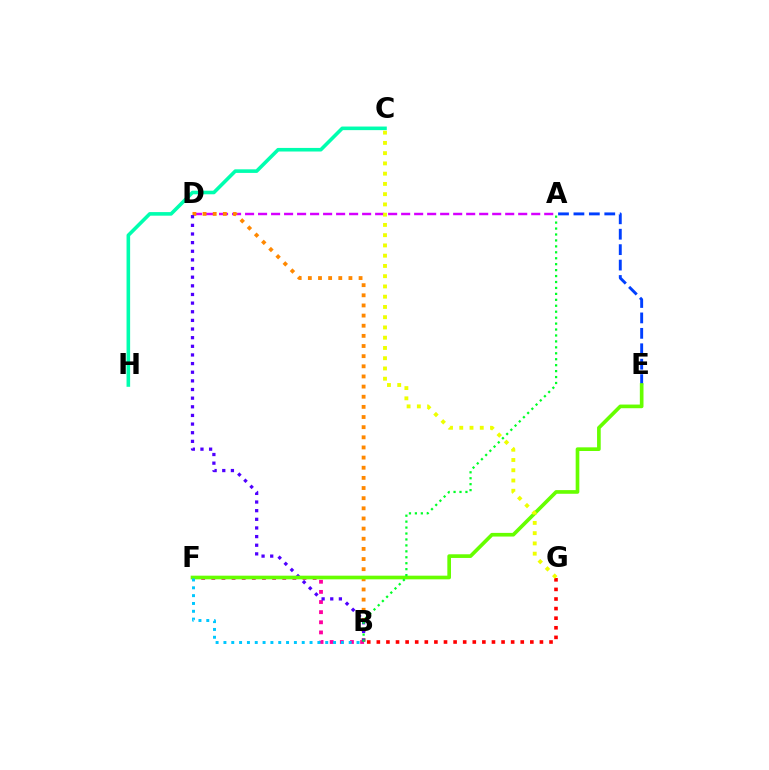{('B', 'F'): [{'color': '#ff00a0', 'line_style': 'dotted', 'thickness': 2.75}, {'color': '#00c7ff', 'line_style': 'dotted', 'thickness': 2.13}], ('A', 'D'): [{'color': '#d600ff', 'line_style': 'dashed', 'thickness': 1.77}], ('A', 'E'): [{'color': '#003fff', 'line_style': 'dashed', 'thickness': 2.1}], ('B', 'D'): [{'color': '#ff8800', 'line_style': 'dotted', 'thickness': 2.76}, {'color': '#4f00ff', 'line_style': 'dotted', 'thickness': 2.35}], ('B', 'G'): [{'color': '#ff0000', 'line_style': 'dotted', 'thickness': 2.61}], ('C', 'H'): [{'color': '#00ffaf', 'line_style': 'solid', 'thickness': 2.58}], ('E', 'F'): [{'color': '#66ff00', 'line_style': 'solid', 'thickness': 2.64}], ('C', 'G'): [{'color': '#eeff00', 'line_style': 'dotted', 'thickness': 2.79}], ('A', 'B'): [{'color': '#00ff27', 'line_style': 'dotted', 'thickness': 1.61}]}